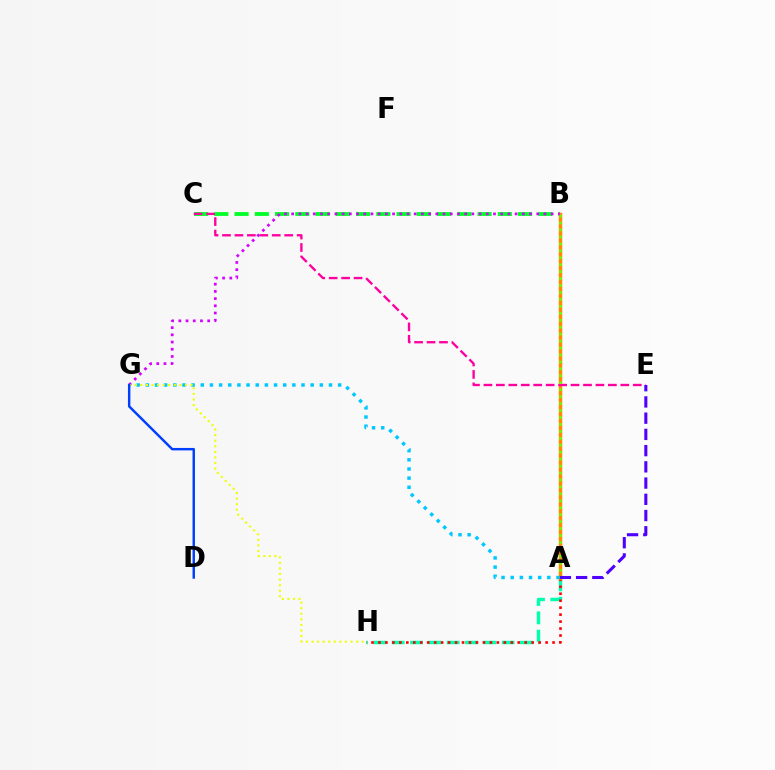{('B', 'C'): [{'color': '#00ff27', 'line_style': 'dashed', 'thickness': 2.75}], ('A', 'H'): [{'color': '#00ffaf', 'line_style': 'dashed', 'thickness': 2.49}, {'color': '#ff0000', 'line_style': 'dotted', 'thickness': 1.89}], ('A', 'B'): [{'color': '#ff8800', 'line_style': 'solid', 'thickness': 2.51}, {'color': '#66ff00', 'line_style': 'dotted', 'thickness': 1.89}], ('A', 'G'): [{'color': '#00c7ff', 'line_style': 'dotted', 'thickness': 2.49}], ('C', 'E'): [{'color': '#ff00a0', 'line_style': 'dashed', 'thickness': 1.69}], ('A', 'E'): [{'color': '#4f00ff', 'line_style': 'dashed', 'thickness': 2.2}], ('B', 'G'): [{'color': '#d600ff', 'line_style': 'dotted', 'thickness': 1.96}], ('G', 'H'): [{'color': '#eeff00', 'line_style': 'dotted', 'thickness': 1.51}], ('D', 'G'): [{'color': '#003fff', 'line_style': 'solid', 'thickness': 1.76}]}